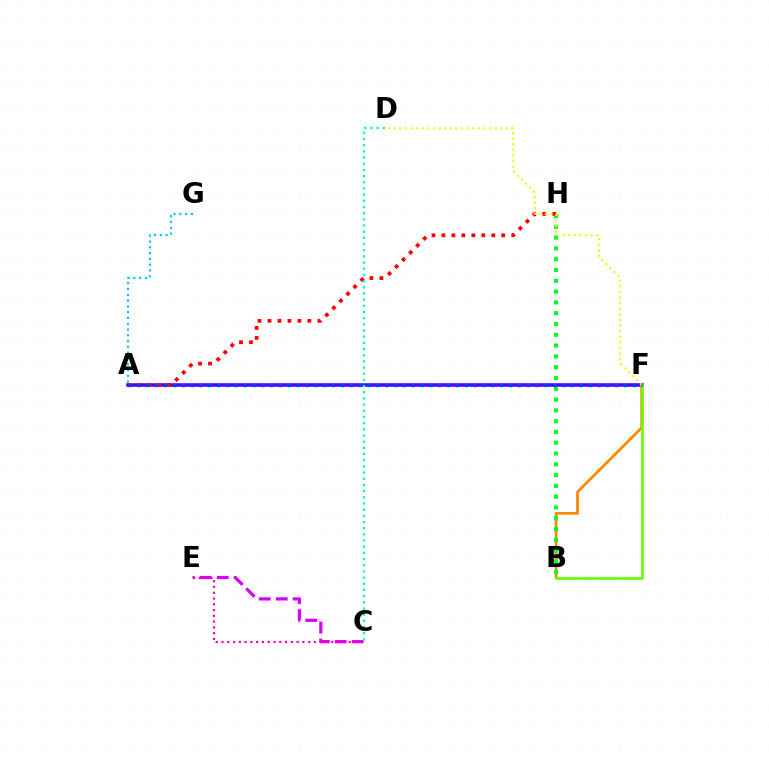{('A', 'F'): [{'color': '#4f00ff', 'line_style': 'solid', 'thickness': 2.56}, {'color': '#003fff', 'line_style': 'dotted', 'thickness': 2.4}], ('A', 'G'): [{'color': '#00c7ff', 'line_style': 'dotted', 'thickness': 1.57}], ('C', 'E'): [{'color': '#d600ff', 'line_style': 'dashed', 'thickness': 2.3}, {'color': '#ff00a0', 'line_style': 'dotted', 'thickness': 1.57}], ('B', 'F'): [{'color': '#ff8800', 'line_style': 'solid', 'thickness': 1.96}, {'color': '#66ff00', 'line_style': 'solid', 'thickness': 1.93}], ('B', 'H'): [{'color': '#00ff27', 'line_style': 'dotted', 'thickness': 2.93}], ('A', 'H'): [{'color': '#ff0000', 'line_style': 'dotted', 'thickness': 2.71}], ('C', 'D'): [{'color': '#00ffaf', 'line_style': 'dotted', 'thickness': 1.68}], ('D', 'F'): [{'color': '#eeff00', 'line_style': 'dotted', 'thickness': 1.52}]}